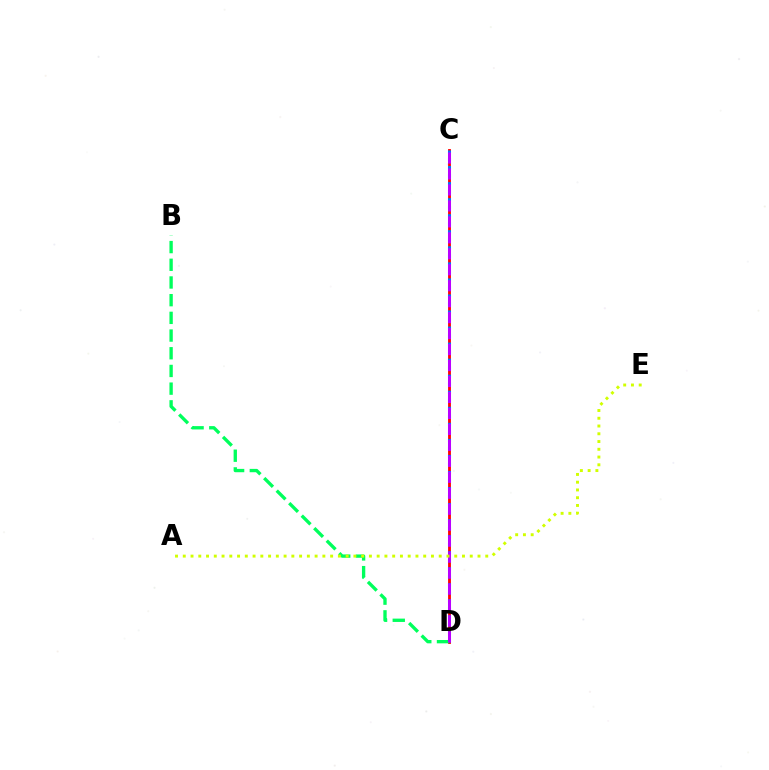{('C', 'D'): [{'color': '#ff0000', 'line_style': 'solid', 'thickness': 2.04}, {'color': '#0074ff', 'line_style': 'dotted', 'thickness': 2.18}, {'color': '#b900ff', 'line_style': 'dashed', 'thickness': 2.17}], ('B', 'D'): [{'color': '#00ff5c', 'line_style': 'dashed', 'thickness': 2.4}], ('A', 'E'): [{'color': '#d1ff00', 'line_style': 'dotted', 'thickness': 2.11}]}